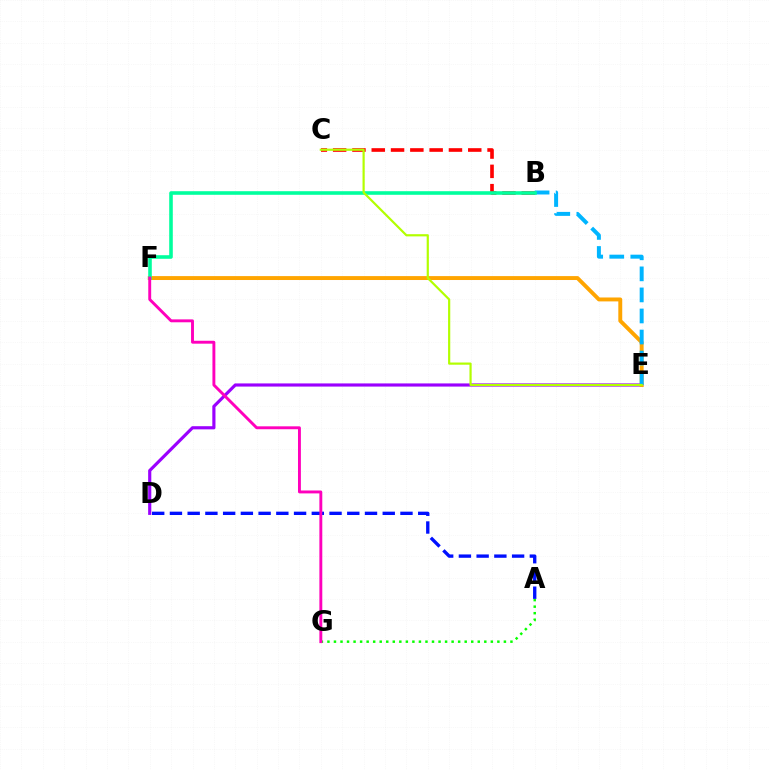{('A', 'G'): [{'color': '#08ff00', 'line_style': 'dotted', 'thickness': 1.78}], ('A', 'D'): [{'color': '#0010ff', 'line_style': 'dashed', 'thickness': 2.41}], ('D', 'E'): [{'color': '#9b00ff', 'line_style': 'solid', 'thickness': 2.27}], ('E', 'F'): [{'color': '#ffa500', 'line_style': 'solid', 'thickness': 2.82}], ('B', 'C'): [{'color': '#ff0000', 'line_style': 'dashed', 'thickness': 2.62}], ('B', 'E'): [{'color': '#00b5ff', 'line_style': 'dashed', 'thickness': 2.86}], ('B', 'F'): [{'color': '#00ff9d', 'line_style': 'solid', 'thickness': 2.58}], ('C', 'E'): [{'color': '#b3ff00', 'line_style': 'solid', 'thickness': 1.58}], ('F', 'G'): [{'color': '#ff00bd', 'line_style': 'solid', 'thickness': 2.09}]}